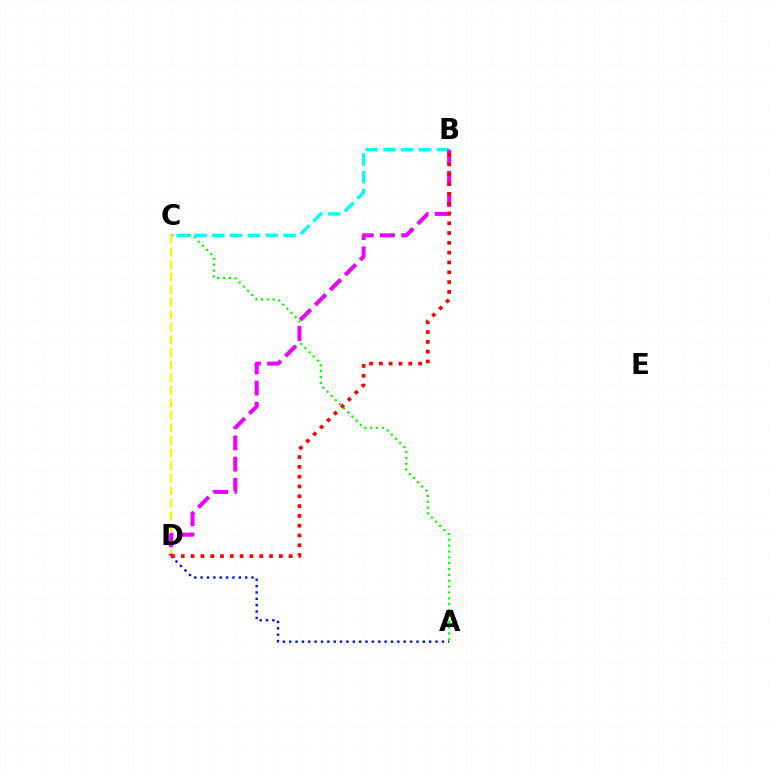{('A', 'D'): [{'color': '#0010ff', 'line_style': 'dotted', 'thickness': 1.73}], ('A', 'C'): [{'color': '#08ff00', 'line_style': 'dotted', 'thickness': 1.59}], ('B', 'C'): [{'color': '#00fff6', 'line_style': 'dashed', 'thickness': 2.42}], ('C', 'D'): [{'color': '#fcf500', 'line_style': 'dashed', 'thickness': 1.71}], ('B', 'D'): [{'color': '#ee00ff', 'line_style': 'dashed', 'thickness': 2.88}, {'color': '#ff0000', 'line_style': 'dotted', 'thickness': 2.66}]}